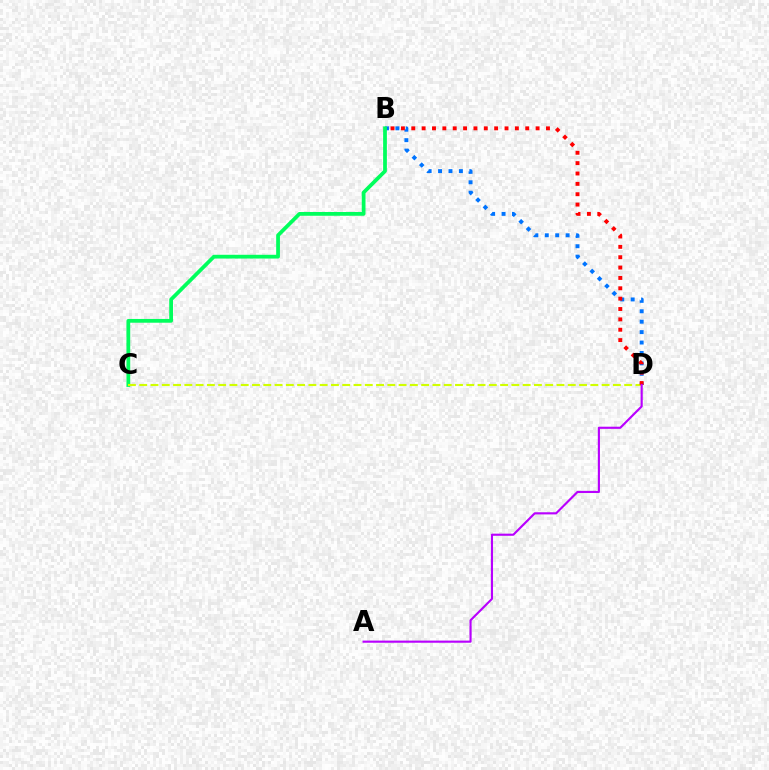{('B', 'D'): [{'color': '#0074ff', 'line_style': 'dotted', 'thickness': 2.83}, {'color': '#ff0000', 'line_style': 'dotted', 'thickness': 2.82}], ('B', 'C'): [{'color': '#00ff5c', 'line_style': 'solid', 'thickness': 2.71}], ('C', 'D'): [{'color': '#d1ff00', 'line_style': 'dashed', 'thickness': 1.53}], ('A', 'D'): [{'color': '#b900ff', 'line_style': 'solid', 'thickness': 1.54}]}